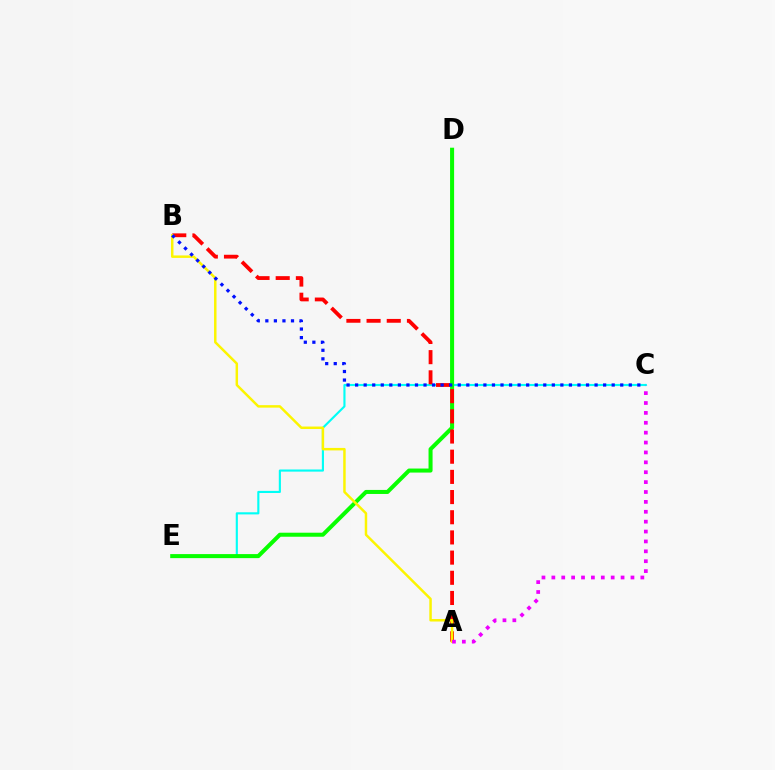{('C', 'E'): [{'color': '#00fff6', 'line_style': 'solid', 'thickness': 1.53}], ('D', 'E'): [{'color': '#08ff00', 'line_style': 'solid', 'thickness': 2.9}], ('A', 'B'): [{'color': '#ff0000', 'line_style': 'dashed', 'thickness': 2.74}, {'color': '#fcf500', 'line_style': 'solid', 'thickness': 1.78}], ('B', 'C'): [{'color': '#0010ff', 'line_style': 'dotted', 'thickness': 2.32}], ('A', 'C'): [{'color': '#ee00ff', 'line_style': 'dotted', 'thickness': 2.69}]}